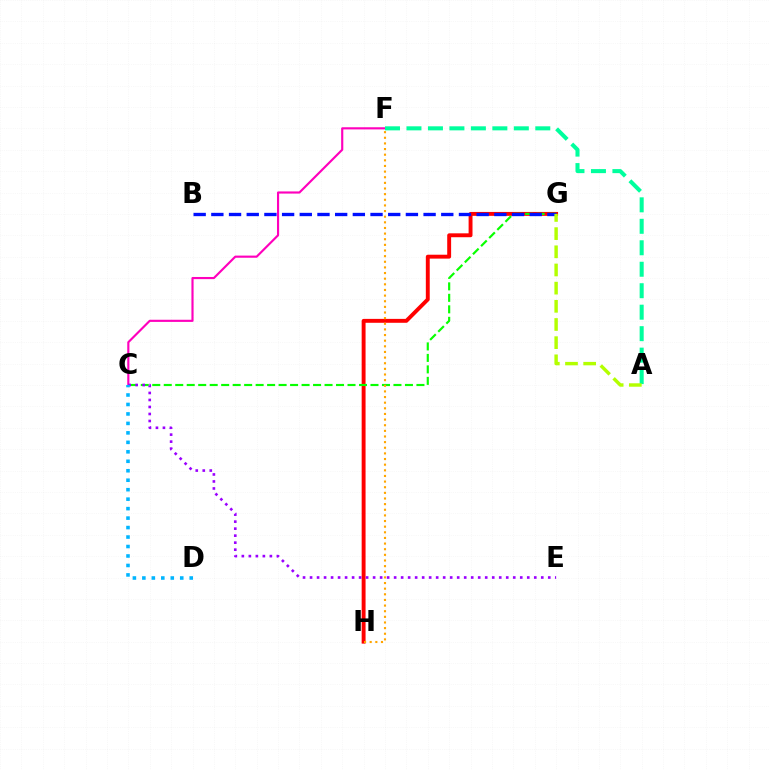{('G', 'H'): [{'color': '#ff0000', 'line_style': 'solid', 'thickness': 2.81}], ('C', 'G'): [{'color': '#08ff00', 'line_style': 'dashed', 'thickness': 1.56}], ('B', 'G'): [{'color': '#0010ff', 'line_style': 'dashed', 'thickness': 2.4}], ('C', 'F'): [{'color': '#ff00bd', 'line_style': 'solid', 'thickness': 1.55}], ('A', 'F'): [{'color': '#00ff9d', 'line_style': 'dashed', 'thickness': 2.92}], ('C', 'E'): [{'color': '#9b00ff', 'line_style': 'dotted', 'thickness': 1.9}], ('C', 'D'): [{'color': '#00b5ff', 'line_style': 'dotted', 'thickness': 2.57}], ('F', 'H'): [{'color': '#ffa500', 'line_style': 'dotted', 'thickness': 1.53}], ('A', 'G'): [{'color': '#b3ff00', 'line_style': 'dashed', 'thickness': 2.47}]}